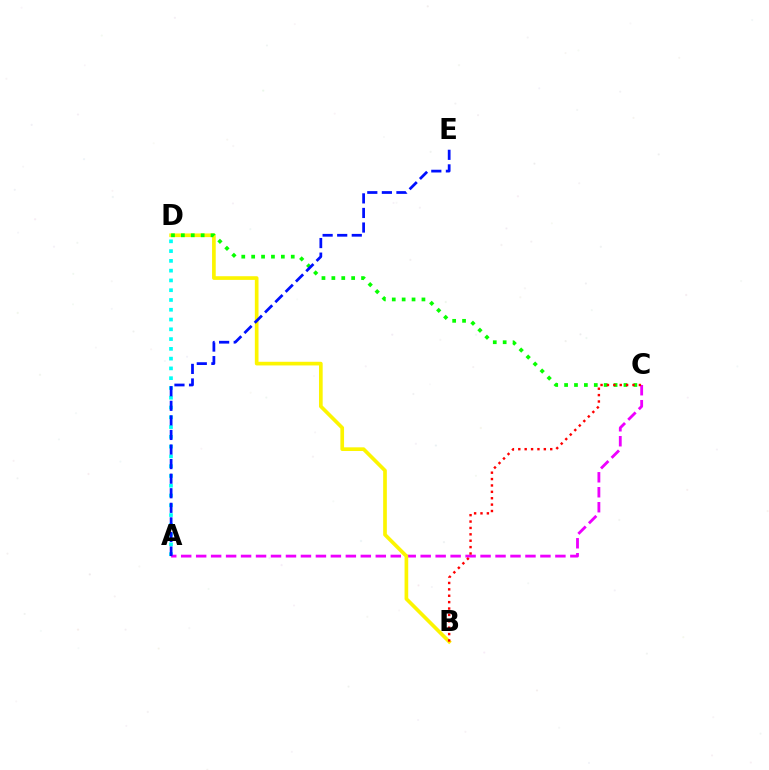{('A', 'D'): [{'color': '#00fff6', 'line_style': 'dotted', 'thickness': 2.66}], ('A', 'C'): [{'color': '#ee00ff', 'line_style': 'dashed', 'thickness': 2.03}], ('B', 'D'): [{'color': '#fcf500', 'line_style': 'solid', 'thickness': 2.64}], ('C', 'D'): [{'color': '#08ff00', 'line_style': 'dotted', 'thickness': 2.69}], ('B', 'C'): [{'color': '#ff0000', 'line_style': 'dotted', 'thickness': 1.74}], ('A', 'E'): [{'color': '#0010ff', 'line_style': 'dashed', 'thickness': 1.98}]}